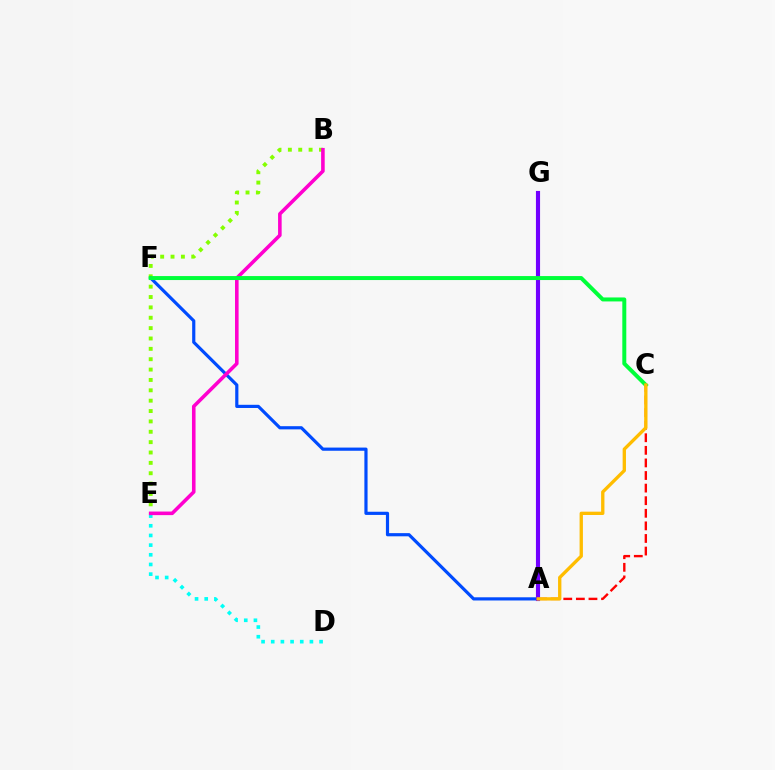{('D', 'E'): [{'color': '#00fff6', 'line_style': 'dotted', 'thickness': 2.63}], ('B', 'E'): [{'color': '#84ff00', 'line_style': 'dotted', 'thickness': 2.82}, {'color': '#ff00cf', 'line_style': 'solid', 'thickness': 2.58}], ('A', 'C'): [{'color': '#ff0000', 'line_style': 'dashed', 'thickness': 1.71}, {'color': '#ffbd00', 'line_style': 'solid', 'thickness': 2.39}], ('A', 'F'): [{'color': '#004bff', 'line_style': 'solid', 'thickness': 2.29}], ('A', 'G'): [{'color': '#7200ff', 'line_style': 'solid', 'thickness': 2.97}], ('C', 'F'): [{'color': '#00ff39', 'line_style': 'solid', 'thickness': 2.87}]}